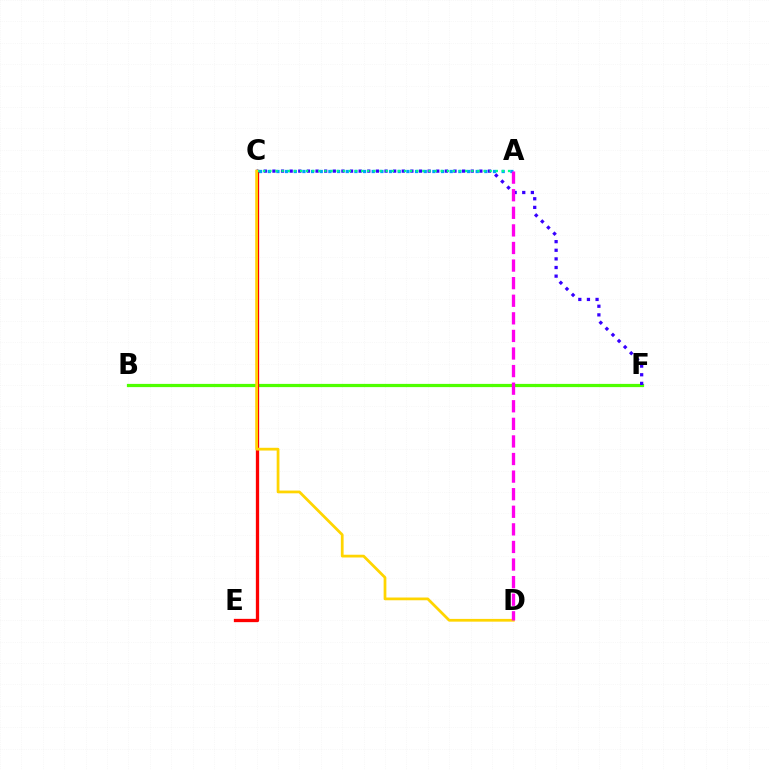{('B', 'F'): [{'color': '#4fff00', 'line_style': 'solid', 'thickness': 2.32}], ('A', 'C'): [{'color': '#009eff', 'line_style': 'dotted', 'thickness': 2.35}, {'color': '#00ff86', 'line_style': 'dotted', 'thickness': 1.66}], ('C', 'E'): [{'color': '#ff0000', 'line_style': 'solid', 'thickness': 2.37}], ('C', 'F'): [{'color': '#3700ff', 'line_style': 'dotted', 'thickness': 2.34}], ('C', 'D'): [{'color': '#ffd500', 'line_style': 'solid', 'thickness': 1.98}], ('A', 'D'): [{'color': '#ff00ed', 'line_style': 'dashed', 'thickness': 2.39}]}